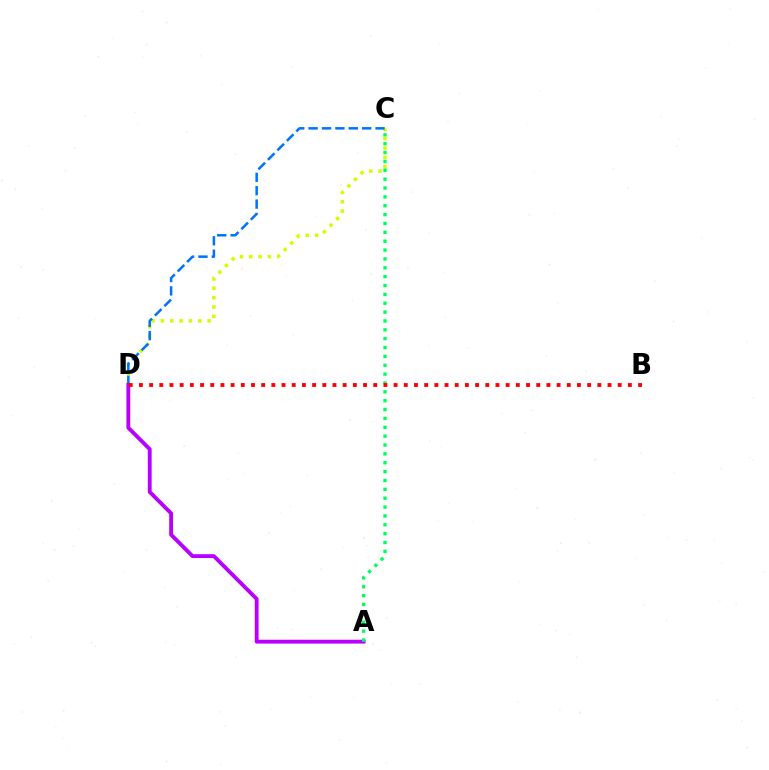{('C', 'D'): [{'color': '#d1ff00', 'line_style': 'dotted', 'thickness': 2.54}, {'color': '#0074ff', 'line_style': 'dashed', 'thickness': 1.82}], ('A', 'D'): [{'color': '#b900ff', 'line_style': 'solid', 'thickness': 2.77}], ('A', 'C'): [{'color': '#00ff5c', 'line_style': 'dotted', 'thickness': 2.41}], ('B', 'D'): [{'color': '#ff0000', 'line_style': 'dotted', 'thickness': 2.77}]}